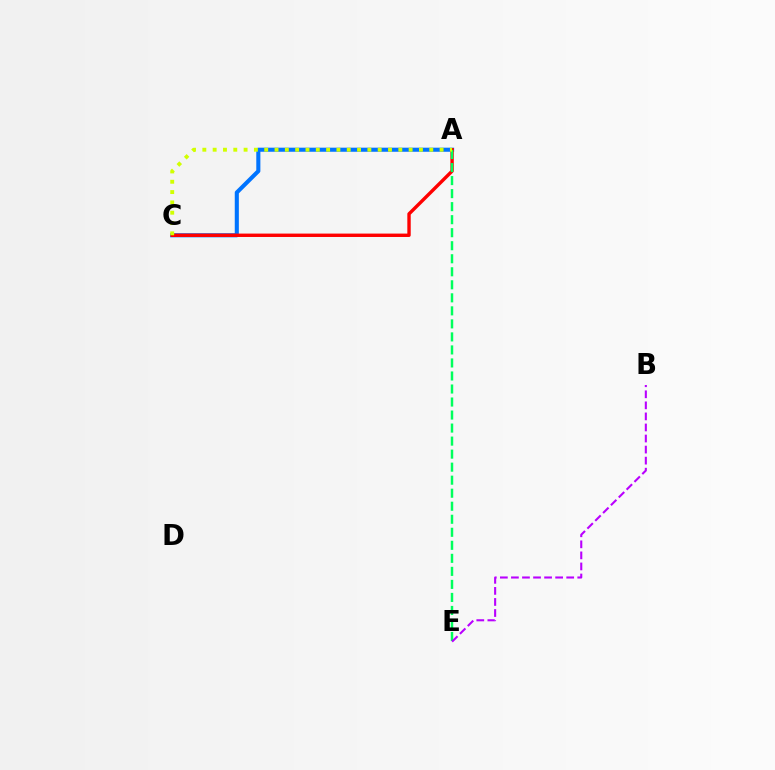{('A', 'C'): [{'color': '#0074ff', 'line_style': 'solid', 'thickness': 2.94}, {'color': '#ff0000', 'line_style': 'solid', 'thickness': 2.44}, {'color': '#d1ff00', 'line_style': 'dotted', 'thickness': 2.8}], ('A', 'E'): [{'color': '#00ff5c', 'line_style': 'dashed', 'thickness': 1.77}], ('B', 'E'): [{'color': '#b900ff', 'line_style': 'dashed', 'thickness': 1.5}]}